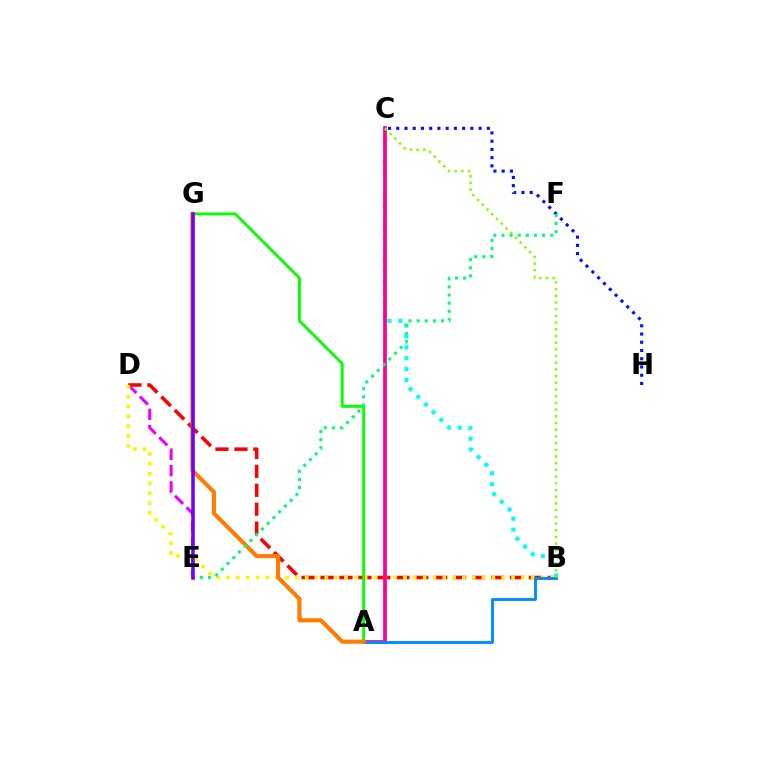{('D', 'E'): [{'color': '#ee00ff', 'line_style': 'dashed', 'thickness': 2.21}], ('B', 'D'): [{'color': '#ff0000', 'line_style': 'dashed', 'thickness': 2.57}, {'color': '#fcf500', 'line_style': 'dotted', 'thickness': 2.67}], ('C', 'H'): [{'color': '#0010ff', 'line_style': 'dotted', 'thickness': 2.24}], ('B', 'C'): [{'color': '#00fff6', 'line_style': 'dotted', 'thickness': 2.95}, {'color': '#84ff00', 'line_style': 'dotted', 'thickness': 1.82}], ('A', 'C'): [{'color': '#ff0094', 'line_style': 'solid', 'thickness': 2.69}], ('A', 'G'): [{'color': '#08ff00', 'line_style': 'solid', 'thickness': 2.08}, {'color': '#ff7c00', 'line_style': 'solid', 'thickness': 2.97}], ('A', 'B'): [{'color': '#008cff', 'line_style': 'solid', 'thickness': 2.08}], ('E', 'F'): [{'color': '#00ff74', 'line_style': 'dotted', 'thickness': 2.2}], ('E', 'G'): [{'color': '#7200ff', 'line_style': 'solid', 'thickness': 2.54}]}